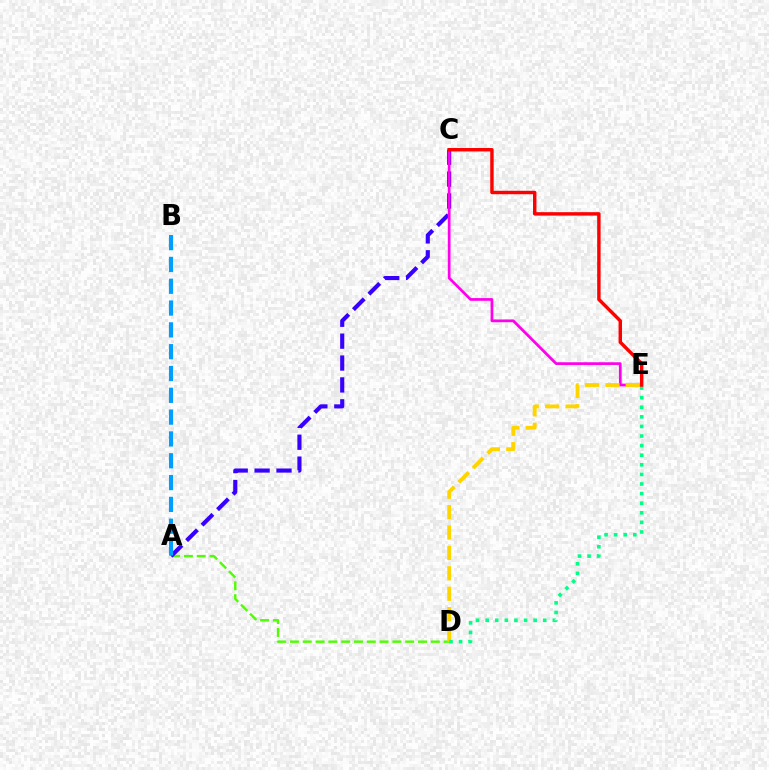{('A', 'D'): [{'color': '#4fff00', 'line_style': 'dashed', 'thickness': 1.74}], ('A', 'C'): [{'color': '#3700ff', 'line_style': 'dashed', 'thickness': 2.97}], ('C', 'E'): [{'color': '#ff00ed', 'line_style': 'solid', 'thickness': 1.96}, {'color': '#ff0000', 'line_style': 'solid', 'thickness': 2.47}], ('D', 'E'): [{'color': '#ffd500', 'line_style': 'dashed', 'thickness': 2.77}, {'color': '#00ff86', 'line_style': 'dotted', 'thickness': 2.61}], ('A', 'B'): [{'color': '#009eff', 'line_style': 'dashed', 'thickness': 2.96}]}